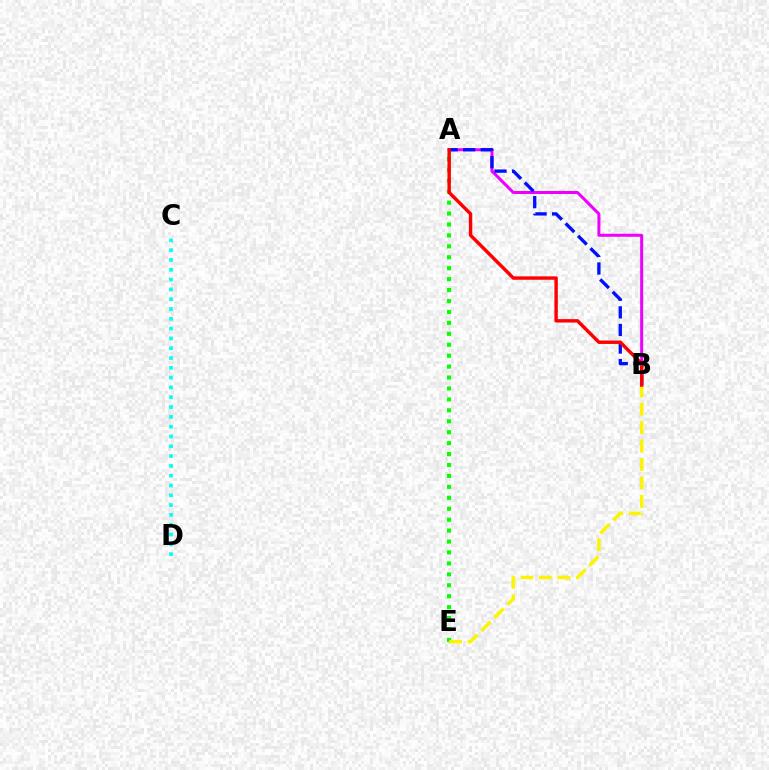{('A', 'E'): [{'color': '#08ff00', 'line_style': 'dotted', 'thickness': 2.97}], ('A', 'B'): [{'color': '#ee00ff', 'line_style': 'solid', 'thickness': 2.18}, {'color': '#0010ff', 'line_style': 'dashed', 'thickness': 2.39}, {'color': '#ff0000', 'line_style': 'solid', 'thickness': 2.46}], ('C', 'D'): [{'color': '#00fff6', 'line_style': 'dotted', 'thickness': 2.66}], ('B', 'E'): [{'color': '#fcf500', 'line_style': 'dashed', 'thickness': 2.5}]}